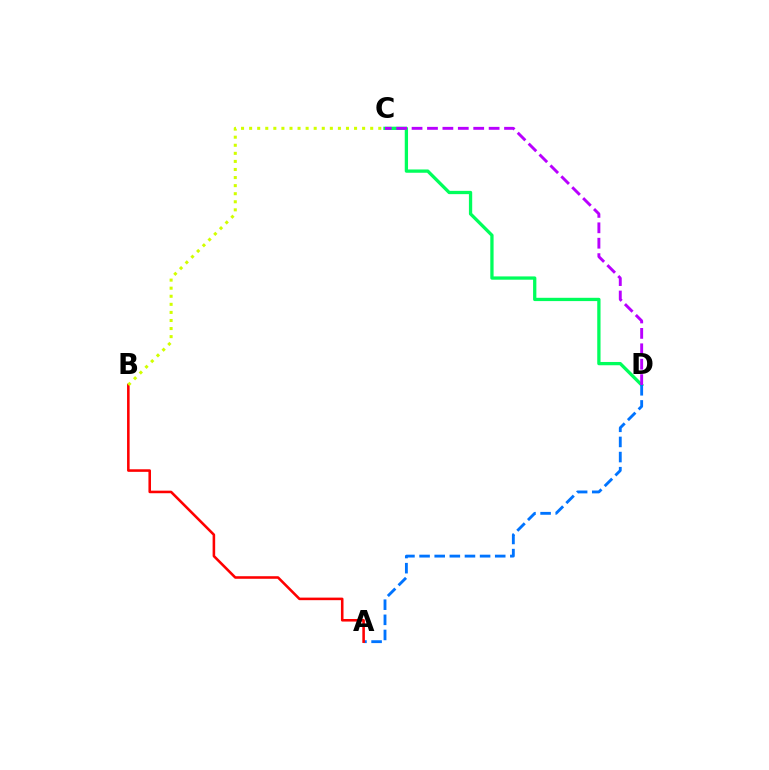{('C', 'D'): [{'color': '#00ff5c', 'line_style': 'solid', 'thickness': 2.37}, {'color': '#b900ff', 'line_style': 'dashed', 'thickness': 2.09}], ('A', 'D'): [{'color': '#0074ff', 'line_style': 'dashed', 'thickness': 2.06}], ('A', 'B'): [{'color': '#ff0000', 'line_style': 'solid', 'thickness': 1.85}], ('B', 'C'): [{'color': '#d1ff00', 'line_style': 'dotted', 'thickness': 2.19}]}